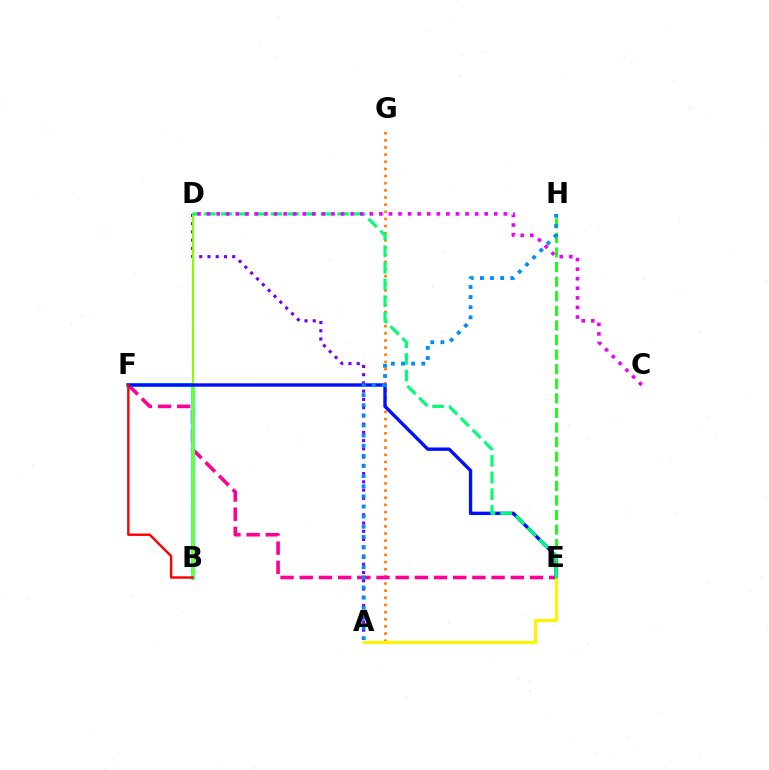{('A', 'G'): [{'color': '#ff7c00', 'line_style': 'dotted', 'thickness': 1.94}], ('E', 'F'): [{'color': '#ff0094', 'line_style': 'dashed', 'thickness': 2.61}, {'color': '#0010ff', 'line_style': 'solid', 'thickness': 2.44}], ('A', 'D'): [{'color': '#7200ff', 'line_style': 'dotted', 'thickness': 2.24}], ('B', 'F'): [{'color': '#00fff6', 'line_style': 'solid', 'thickness': 2.79}, {'color': '#ff0000', 'line_style': 'solid', 'thickness': 1.73}], ('B', 'D'): [{'color': '#84ff00', 'line_style': 'solid', 'thickness': 1.54}], ('A', 'E'): [{'color': '#fcf500', 'line_style': 'solid', 'thickness': 2.26}], ('E', 'H'): [{'color': '#08ff00', 'line_style': 'dashed', 'thickness': 1.98}], ('D', 'E'): [{'color': '#00ff74', 'line_style': 'dashed', 'thickness': 2.26}], ('A', 'H'): [{'color': '#008cff', 'line_style': 'dotted', 'thickness': 2.75}], ('C', 'D'): [{'color': '#ee00ff', 'line_style': 'dotted', 'thickness': 2.6}]}